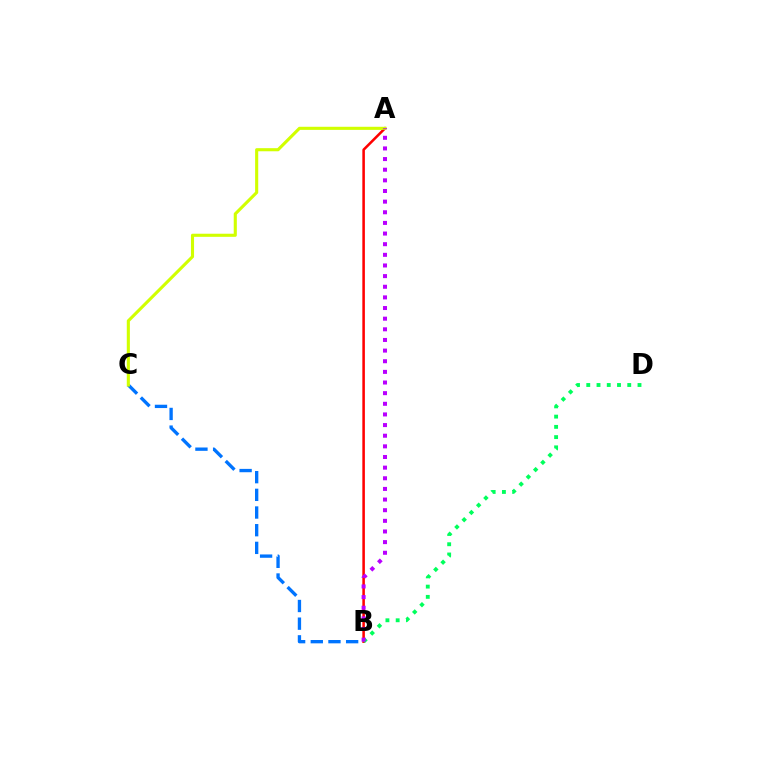{('A', 'B'): [{'color': '#ff0000', 'line_style': 'solid', 'thickness': 1.83}, {'color': '#b900ff', 'line_style': 'dotted', 'thickness': 2.89}], ('B', 'C'): [{'color': '#0074ff', 'line_style': 'dashed', 'thickness': 2.4}], ('B', 'D'): [{'color': '#00ff5c', 'line_style': 'dotted', 'thickness': 2.78}], ('A', 'C'): [{'color': '#d1ff00', 'line_style': 'solid', 'thickness': 2.23}]}